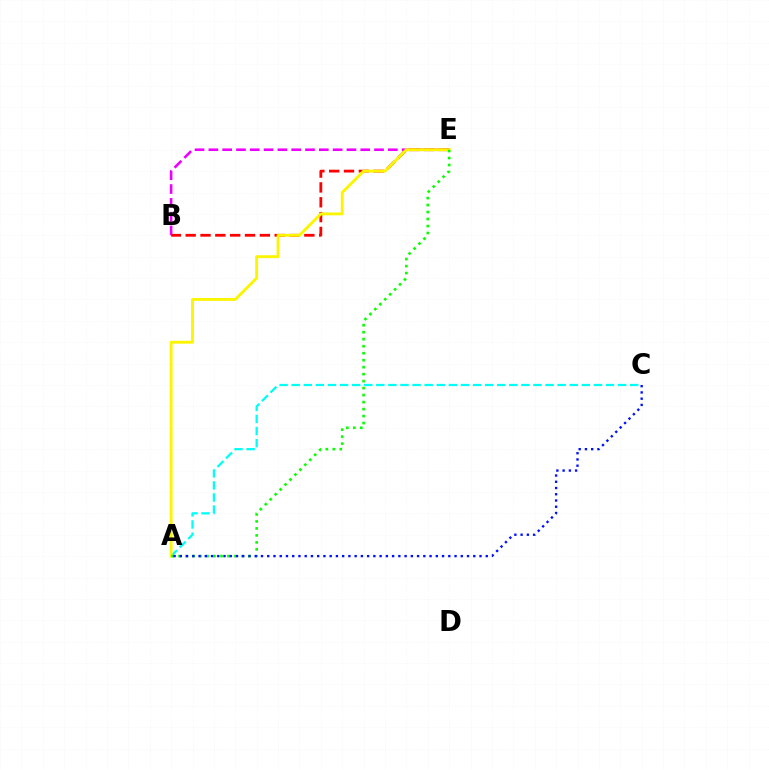{('B', 'E'): [{'color': '#ee00ff', 'line_style': 'dashed', 'thickness': 1.88}, {'color': '#ff0000', 'line_style': 'dashed', 'thickness': 2.02}], ('A', 'C'): [{'color': '#00fff6', 'line_style': 'dashed', 'thickness': 1.64}, {'color': '#0010ff', 'line_style': 'dotted', 'thickness': 1.7}], ('A', 'E'): [{'color': '#fcf500', 'line_style': 'solid', 'thickness': 2.07}, {'color': '#08ff00', 'line_style': 'dotted', 'thickness': 1.9}]}